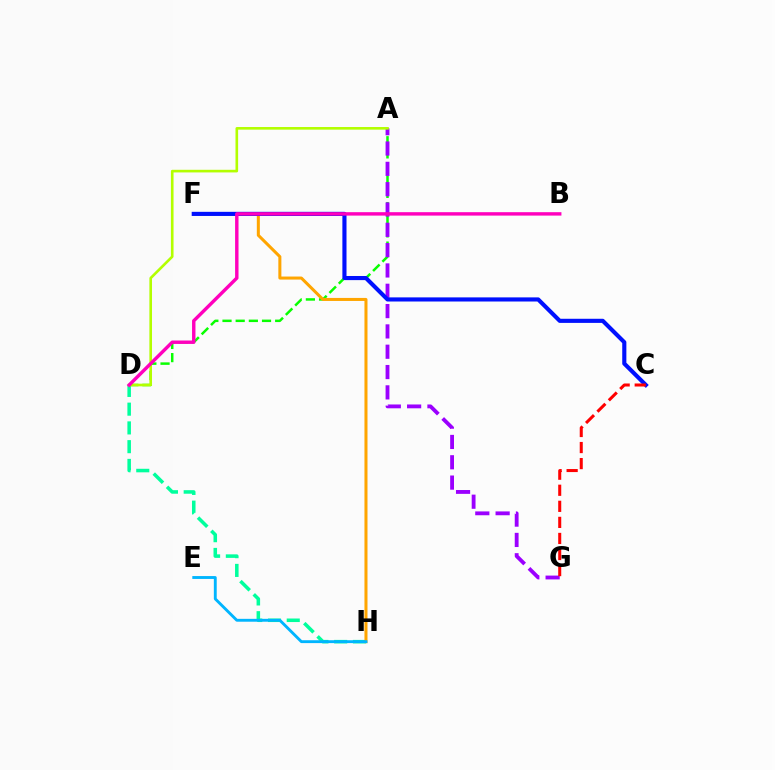{('D', 'H'): [{'color': '#00ff9d', 'line_style': 'dashed', 'thickness': 2.55}], ('A', 'D'): [{'color': '#08ff00', 'line_style': 'dashed', 'thickness': 1.79}, {'color': '#b3ff00', 'line_style': 'solid', 'thickness': 1.89}], ('F', 'H'): [{'color': '#ffa500', 'line_style': 'solid', 'thickness': 2.18}], ('A', 'G'): [{'color': '#9b00ff', 'line_style': 'dashed', 'thickness': 2.76}], ('C', 'F'): [{'color': '#0010ff', 'line_style': 'solid', 'thickness': 2.97}], ('E', 'H'): [{'color': '#00b5ff', 'line_style': 'solid', 'thickness': 2.07}], ('B', 'D'): [{'color': '#ff00bd', 'line_style': 'solid', 'thickness': 2.46}], ('C', 'G'): [{'color': '#ff0000', 'line_style': 'dashed', 'thickness': 2.18}]}